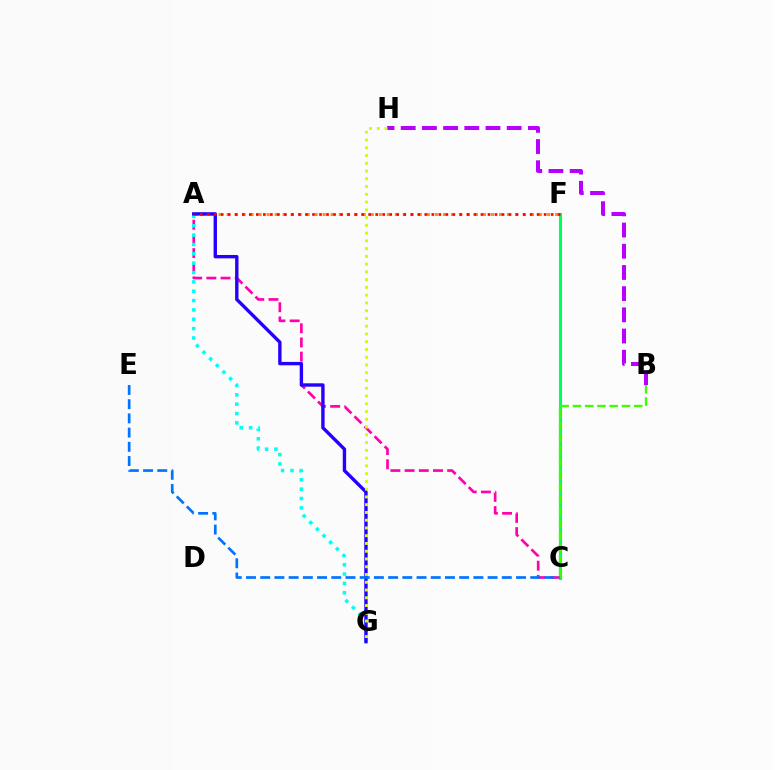{('A', 'C'): [{'color': '#ff00ac', 'line_style': 'dashed', 'thickness': 1.93}], ('B', 'H'): [{'color': '#b900ff', 'line_style': 'dashed', 'thickness': 2.88}], ('C', 'F'): [{'color': '#00ff5c', 'line_style': 'solid', 'thickness': 2.23}], ('A', 'F'): [{'color': '#ff9400', 'line_style': 'dotted', 'thickness': 2.18}, {'color': '#ff0000', 'line_style': 'dotted', 'thickness': 1.91}], ('B', 'C'): [{'color': '#3dff00', 'line_style': 'dashed', 'thickness': 1.67}], ('A', 'G'): [{'color': '#00fff6', 'line_style': 'dotted', 'thickness': 2.54}, {'color': '#2500ff', 'line_style': 'solid', 'thickness': 2.43}], ('G', 'H'): [{'color': '#d1ff00', 'line_style': 'dotted', 'thickness': 2.11}], ('C', 'E'): [{'color': '#0074ff', 'line_style': 'dashed', 'thickness': 1.93}]}